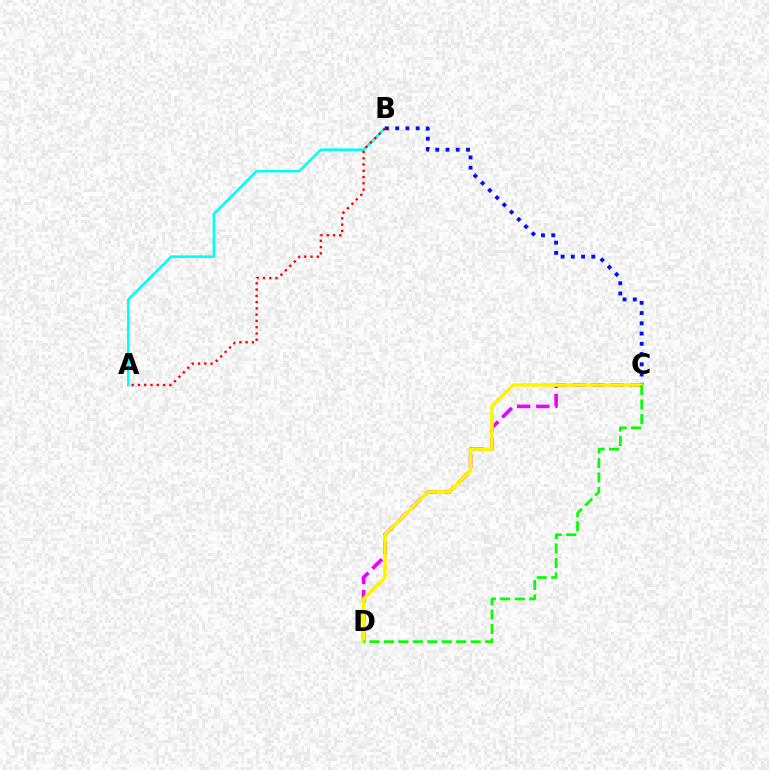{('A', 'B'): [{'color': '#00fff6', 'line_style': 'solid', 'thickness': 1.85}, {'color': '#ff0000', 'line_style': 'dotted', 'thickness': 1.7}], ('C', 'D'): [{'color': '#ee00ff', 'line_style': 'dashed', 'thickness': 2.6}, {'color': '#fcf500', 'line_style': 'solid', 'thickness': 2.52}, {'color': '#08ff00', 'line_style': 'dashed', 'thickness': 1.97}], ('B', 'C'): [{'color': '#0010ff', 'line_style': 'dotted', 'thickness': 2.78}]}